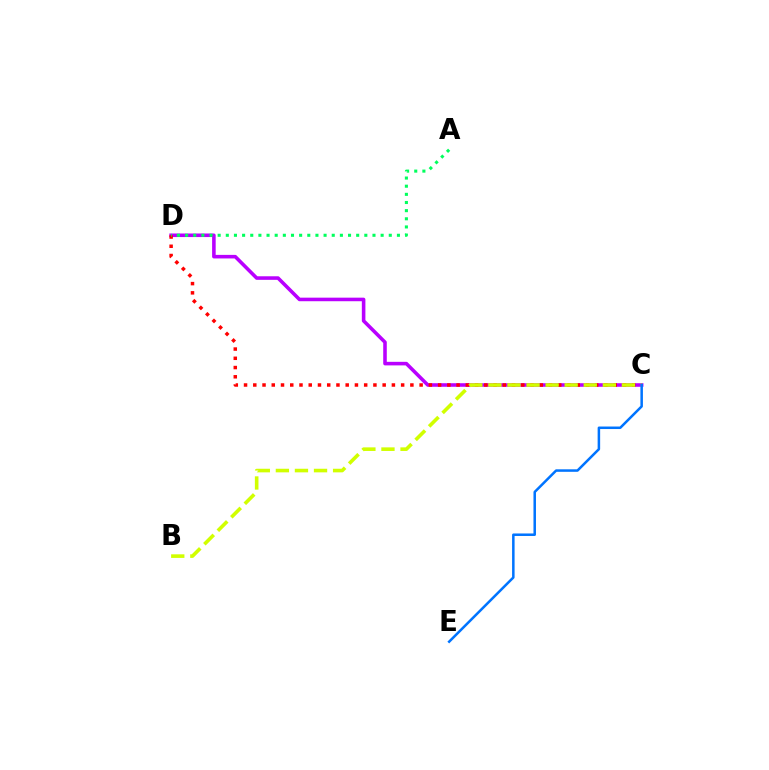{('C', 'D'): [{'color': '#b900ff', 'line_style': 'solid', 'thickness': 2.57}, {'color': '#ff0000', 'line_style': 'dotted', 'thickness': 2.51}], ('A', 'D'): [{'color': '#00ff5c', 'line_style': 'dotted', 'thickness': 2.21}], ('B', 'C'): [{'color': '#d1ff00', 'line_style': 'dashed', 'thickness': 2.59}], ('C', 'E'): [{'color': '#0074ff', 'line_style': 'solid', 'thickness': 1.81}]}